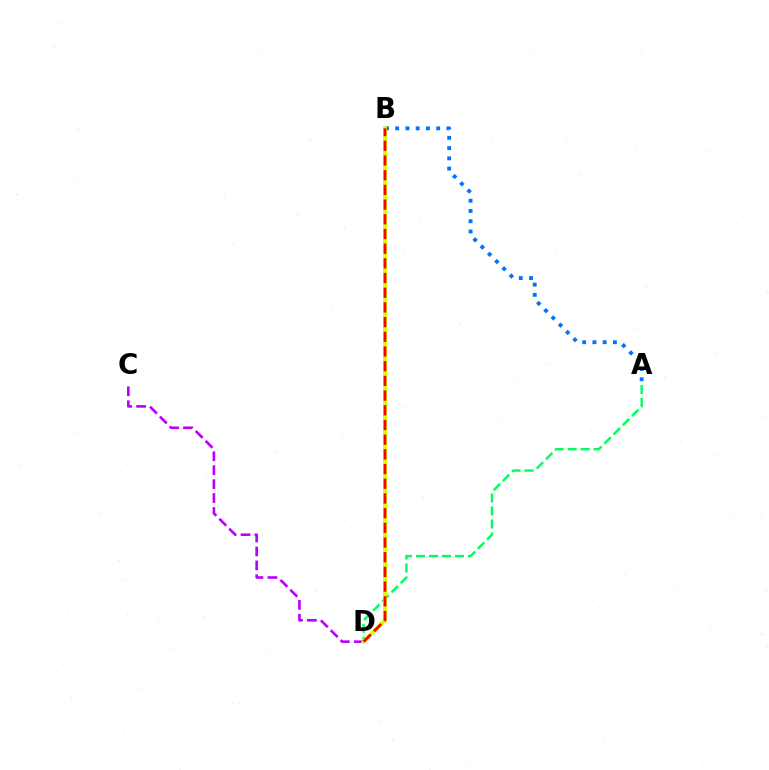{('C', 'D'): [{'color': '#b900ff', 'line_style': 'dashed', 'thickness': 1.89}], ('A', 'D'): [{'color': '#00ff5c', 'line_style': 'dashed', 'thickness': 1.77}], ('A', 'B'): [{'color': '#0074ff', 'line_style': 'dotted', 'thickness': 2.78}], ('B', 'D'): [{'color': '#d1ff00', 'line_style': 'solid', 'thickness': 2.76}, {'color': '#ff0000', 'line_style': 'dashed', 'thickness': 2.0}]}